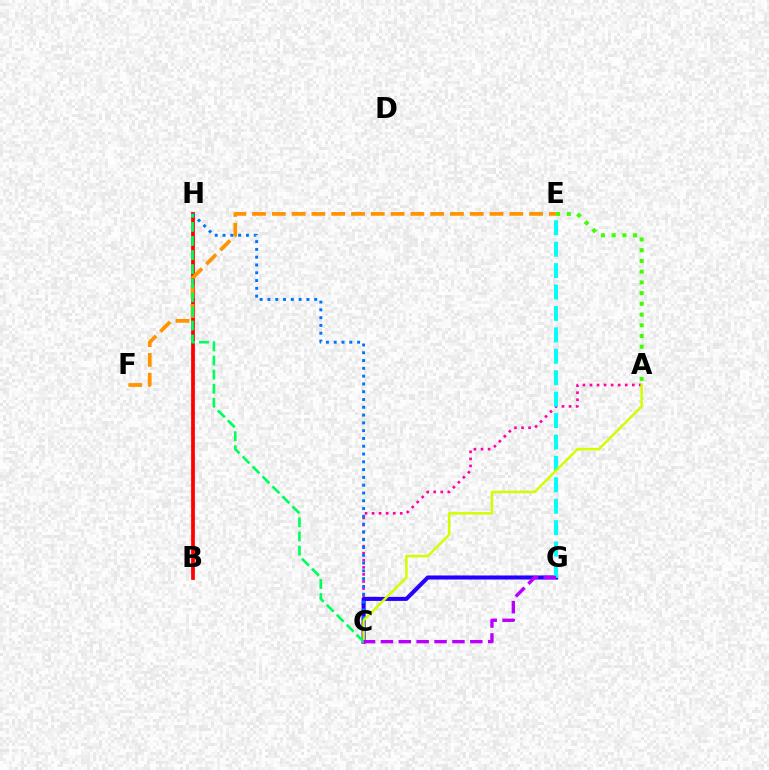{('A', 'C'): [{'color': '#ff00ac', 'line_style': 'dotted', 'thickness': 1.92}, {'color': '#d1ff00', 'line_style': 'solid', 'thickness': 1.8}], ('B', 'H'): [{'color': '#ff0000', 'line_style': 'solid', 'thickness': 2.69}], ('C', 'G'): [{'color': '#2500ff', 'line_style': 'solid', 'thickness': 2.92}, {'color': '#b900ff', 'line_style': 'dashed', 'thickness': 2.43}], ('E', 'G'): [{'color': '#00fff6', 'line_style': 'dashed', 'thickness': 2.91}], ('C', 'H'): [{'color': '#0074ff', 'line_style': 'dotted', 'thickness': 2.12}, {'color': '#00ff5c', 'line_style': 'dashed', 'thickness': 1.91}], ('E', 'F'): [{'color': '#ff9400', 'line_style': 'dashed', 'thickness': 2.69}], ('A', 'E'): [{'color': '#3dff00', 'line_style': 'dotted', 'thickness': 2.92}]}